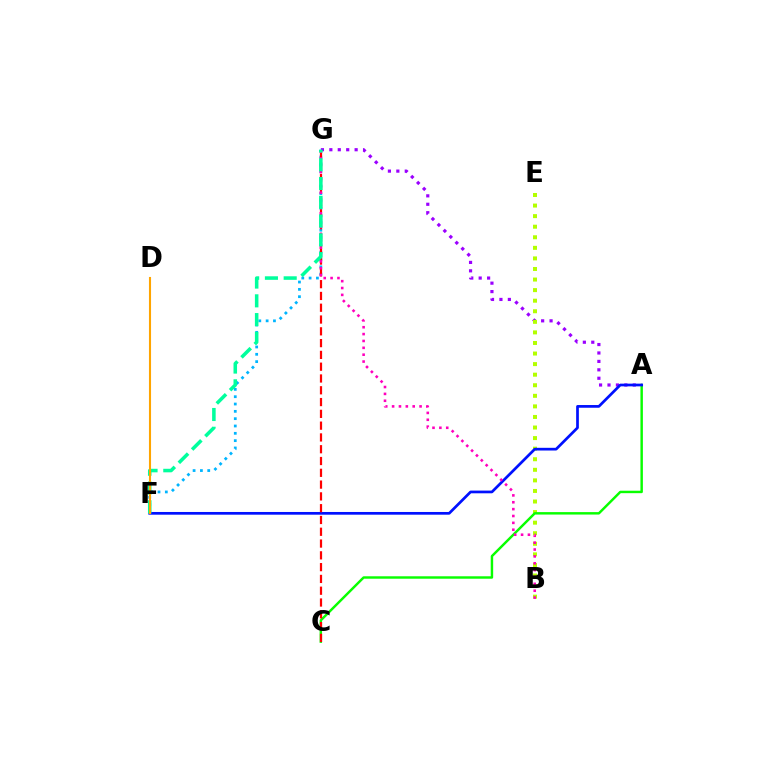{('A', 'G'): [{'color': '#9b00ff', 'line_style': 'dotted', 'thickness': 2.29}], ('F', 'G'): [{'color': '#00b5ff', 'line_style': 'dotted', 'thickness': 1.99}, {'color': '#00ff9d', 'line_style': 'dashed', 'thickness': 2.55}], ('B', 'E'): [{'color': '#b3ff00', 'line_style': 'dotted', 'thickness': 2.87}], ('A', 'C'): [{'color': '#08ff00', 'line_style': 'solid', 'thickness': 1.76}], ('A', 'F'): [{'color': '#0010ff', 'line_style': 'solid', 'thickness': 1.95}], ('C', 'G'): [{'color': '#ff0000', 'line_style': 'dashed', 'thickness': 1.6}], ('B', 'G'): [{'color': '#ff00bd', 'line_style': 'dotted', 'thickness': 1.87}], ('D', 'F'): [{'color': '#ffa500', 'line_style': 'solid', 'thickness': 1.5}]}